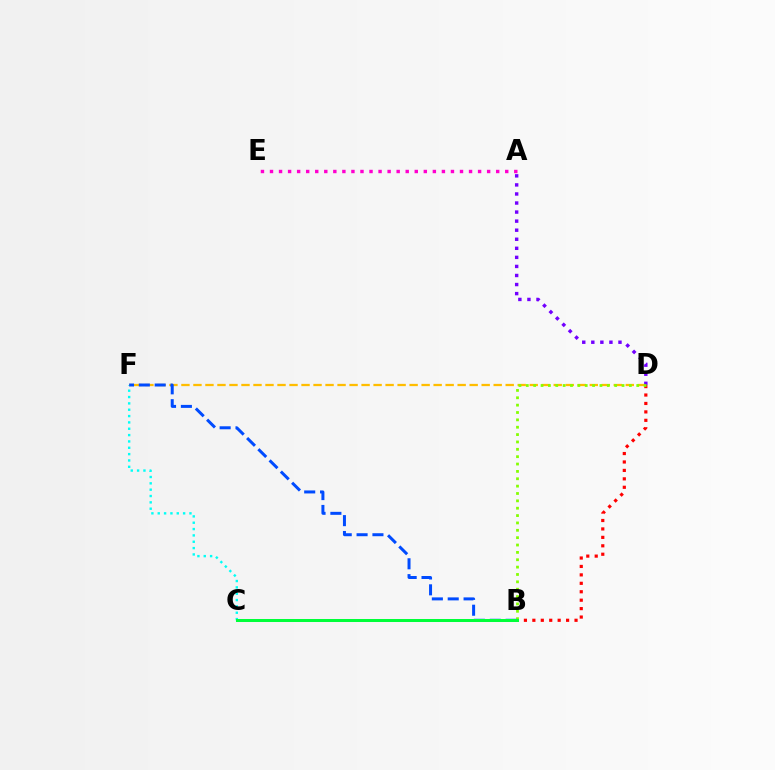{('D', 'F'): [{'color': '#ffbd00', 'line_style': 'dashed', 'thickness': 1.63}], ('B', 'D'): [{'color': '#ff0000', 'line_style': 'dotted', 'thickness': 2.29}, {'color': '#84ff00', 'line_style': 'dotted', 'thickness': 2.0}], ('A', 'E'): [{'color': '#ff00cf', 'line_style': 'dotted', 'thickness': 2.46}], ('C', 'F'): [{'color': '#00fff6', 'line_style': 'dotted', 'thickness': 1.72}], ('A', 'D'): [{'color': '#7200ff', 'line_style': 'dotted', 'thickness': 2.46}], ('B', 'F'): [{'color': '#004bff', 'line_style': 'dashed', 'thickness': 2.15}], ('B', 'C'): [{'color': '#00ff39', 'line_style': 'solid', 'thickness': 2.17}]}